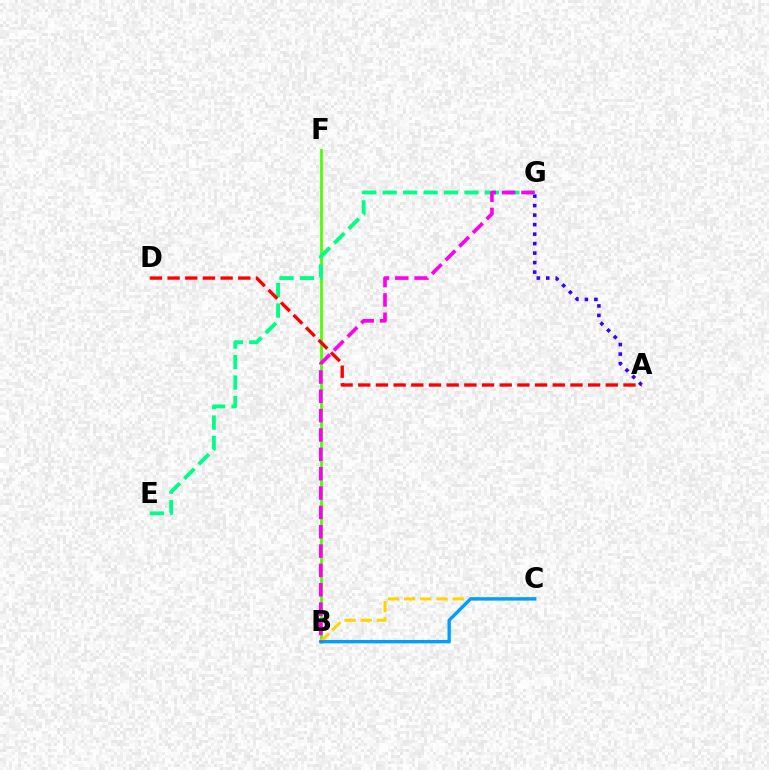{('A', 'G'): [{'color': '#3700ff', 'line_style': 'dotted', 'thickness': 2.58}], ('B', 'F'): [{'color': '#4fff00', 'line_style': 'solid', 'thickness': 2.0}], ('E', 'G'): [{'color': '#00ff86', 'line_style': 'dashed', 'thickness': 2.78}], ('B', 'C'): [{'color': '#ffd500', 'line_style': 'dashed', 'thickness': 2.2}, {'color': '#009eff', 'line_style': 'solid', 'thickness': 2.41}], ('A', 'D'): [{'color': '#ff0000', 'line_style': 'dashed', 'thickness': 2.4}], ('B', 'G'): [{'color': '#ff00ed', 'line_style': 'dashed', 'thickness': 2.63}]}